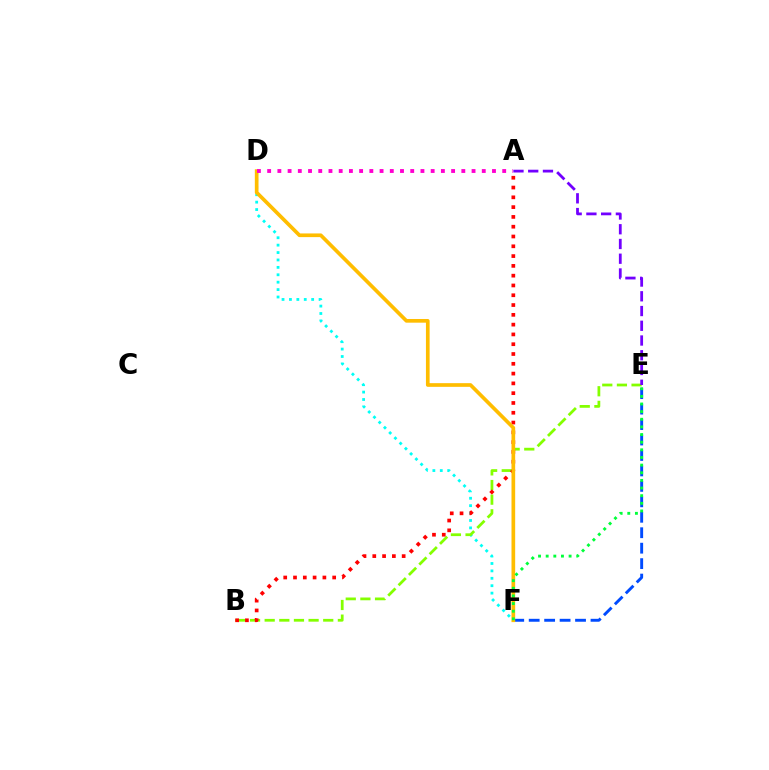{('D', 'F'): [{'color': '#00fff6', 'line_style': 'dotted', 'thickness': 2.01}, {'color': '#ffbd00', 'line_style': 'solid', 'thickness': 2.65}], ('B', 'E'): [{'color': '#84ff00', 'line_style': 'dashed', 'thickness': 1.99}], ('A', 'B'): [{'color': '#ff0000', 'line_style': 'dotted', 'thickness': 2.66}], ('E', 'F'): [{'color': '#004bff', 'line_style': 'dashed', 'thickness': 2.1}, {'color': '#00ff39', 'line_style': 'dotted', 'thickness': 2.08}], ('A', 'E'): [{'color': '#7200ff', 'line_style': 'dashed', 'thickness': 2.0}], ('A', 'D'): [{'color': '#ff00cf', 'line_style': 'dotted', 'thickness': 2.78}]}